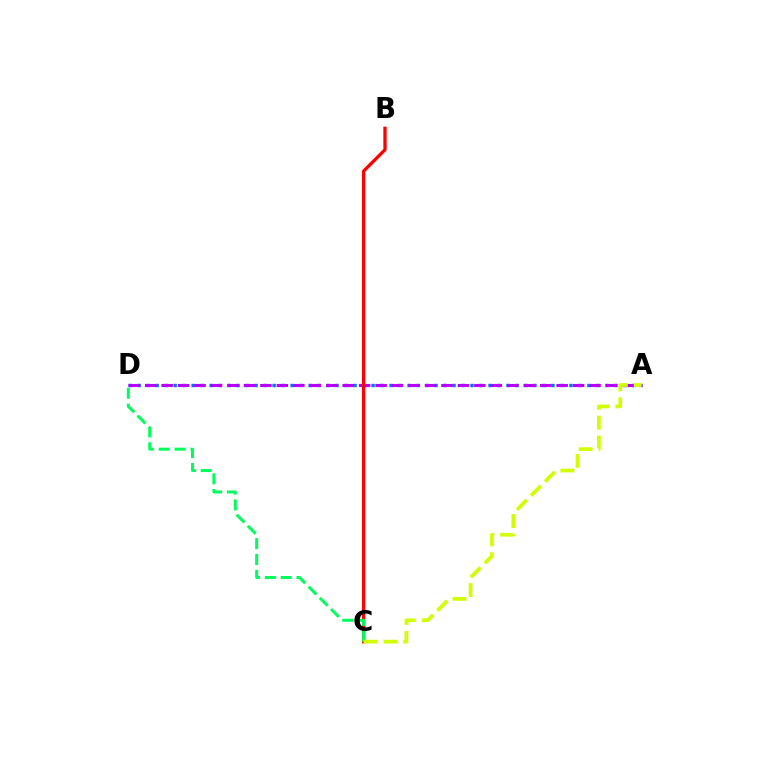{('A', 'D'): [{'color': '#0074ff', 'line_style': 'dotted', 'thickness': 2.44}, {'color': '#b900ff', 'line_style': 'dashed', 'thickness': 2.24}], ('B', 'C'): [{'color': '#ff0000', 'line_style': 'solid', 'thickness': 2.37}], ('C', 'D'): [{'color': '#00ff5c', 'line_style': 'dashed', 'thickness': 2.15}], ('A', 'C'): [{'color': '#d1ff00', 'line_style': 'dashed', 'thickness': 2.7}]}